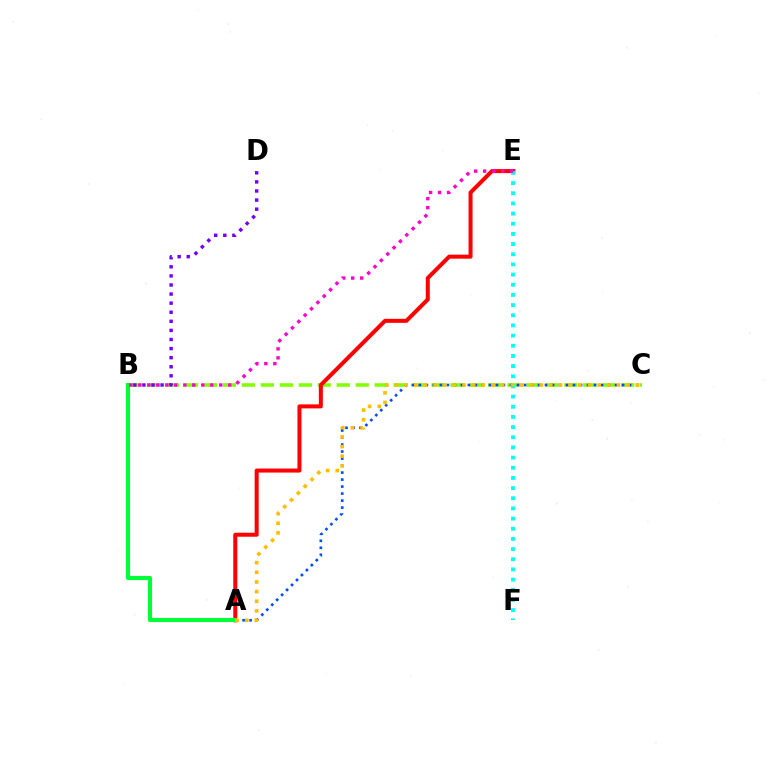{('B', 'C'): [{'color': '#84ff00', 'line_style': 'dashed', 'thickness': 2.58}], ('B', 'D'): [{'color': '#7200ff', 'line_style': 'dotted', 'thickness': 2.47}], ('A', 'C'): [{'color': '#004bff', 'line_style': 'dotted', 'thickness': 1.9}, {'color': '#ffbd00', 'line_style': 'dotted', 'thickness': 2.62}], ('A', 'E'): [{'color': '#ff0000', 'line_style': 'solid', 'thickness': 2.89}], ('A', 'B'): [{'color': '#00ff39', 'line_style': 'solid', 'thickness': 2.97}], ('E', 'F'): [{'color': '#00fff6', 'line_style': 'dotted', 'thickness': 2.76}], ('B', 'E'): [{'color': '#ff00cf', 'line_style': 'dotted', 'thickness': 2.44}]}